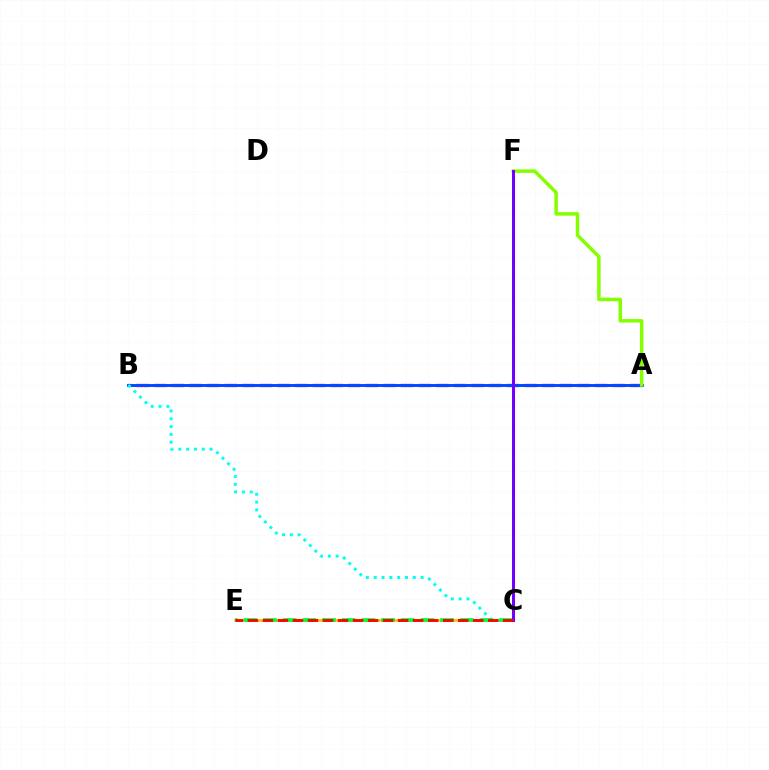{('A', 'B'): [{'color': '#ff00cf', 'line_style': 'dashed', 'thickness': 2.4}, {'color': '#004bff', 'line_style': 'solid', 'thickness': 2.12}], ('A', 'F'): [{'color': '#84ff00', 'line_style': 'solid', 'thickness': 2.51}], ('C', 'E'): [{'color': '#ffbd00', 'line_style': 'solid', 'thickness': 1.94}, {'color': '#00ff39', 'line_style': 'dashed', 'thickness': 2.67}, {'color': '#ff0000', 'line_style': 'dashed', 'thickness': 2.04}], ('B', 'C'): [{'color': '#00fff6', 'line_style': 'dotted', 'thickness': 2.12}], ('C', 'F'): [{'color': '#7200ff', 'line_style': 'solid', 'thickness': 2.18}]}